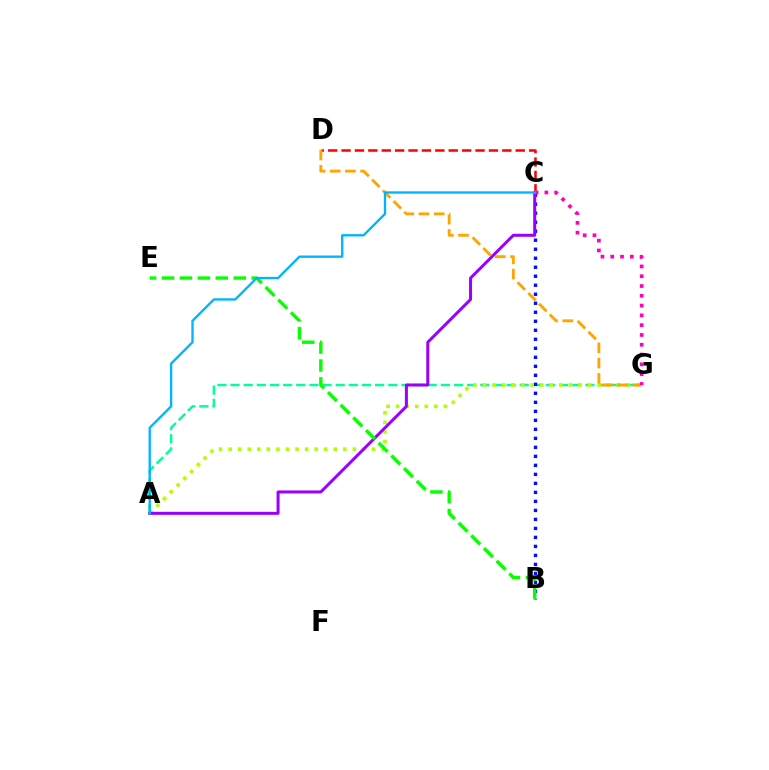{('A', 'G'): [{'color': '#00ff9d', 'line_style': 'dashed', 'thickness': 1.79}, {'color': '#b3ff00', 'line_style': 'dotted', 'thickness': 2.6}], ('B', 'C'): [{'color': '#0010ff', 'line_style': 'dotted', 'thickness': 2.45}], ('A', 'C'): [{'color': '#9b00ff', 'line_style': 'solid', 'thickness': 2.16}, {'color': '#00b5ff', 'line_style': 'solid', 'thickness': 1.69}], ('C', 'D'): [{'color': '#ff0000', 'line_style': 'dashed', 'thickness': 1.82}], ('D', 'G'): [{'color': '#ffa500', 'line_style': 'dashed', 'thickness': 2.07}], ('B', 'E'): [{'color': '#08ff00', 'line_style': 'dashed', 'thickness': 2.44}], ('C', 'G'): [{'color': '#ff00bd', 'line_style': 'dotted', 'thickness': 2.66}]}